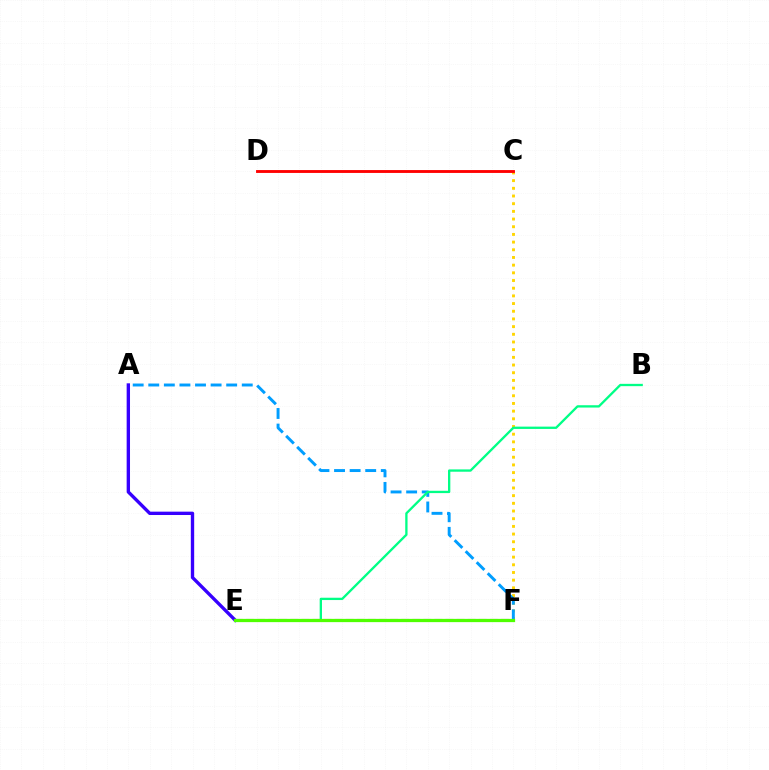{('C', 'F'): [{'color': '#ffd500', 'line_style': 'dotted', 'thickness': 2.09}], ('E', 'F'): [{'color': '#ff00ed', 'line_style': 'dashed', 'thickness': 1.51}, {'color': '#4fff00', 'line_style': 'solid', 'thickness': 2.34}], ('A', 'E'): [{'color': '#3700ff', 'line_style': 'solid', 'thickness': 2.41}], ('C', 'D'): [{'color': '#ff0000', 'line_style': 'solid', 'thickness': 2.06}], ('A', 'F'): [{'color': '#009eff', 'line_style': 'dashed', 'thickness': 2.12}], ('B', 'E'): [{'color': '#00ff86', 'line_style': 'solid', 'thickness': 1.67}]}